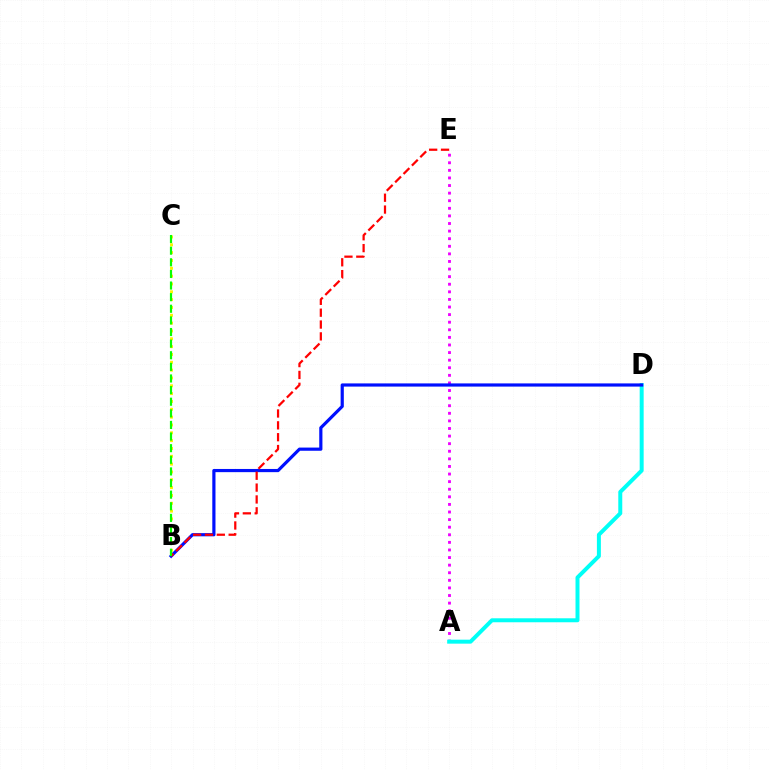{('B', 'C'): [{'color': '#fcf500', 'line_style': 'dotted', 'thickness': 2.13}, {'color': '#08ff00', 'line_style': 'dashed', 'thickness': 1.58}], ('A', 'E'): [{'color': '#ee00ff', 'line_style': 'dotted', 'thickness': 2.06}], ('A', 'D'): [{'color': '#00fff6', 'line_style': 'solid', 'thickness': 2.86}], ('B', 'D'): [{'color': '#0010ff', 'line_style': 'solid', 'thickness': 2.29}], ('B', 'E'): [{'color': '#ff0000', 'line_style': 'dashed', 'thickness': 1.61}]}